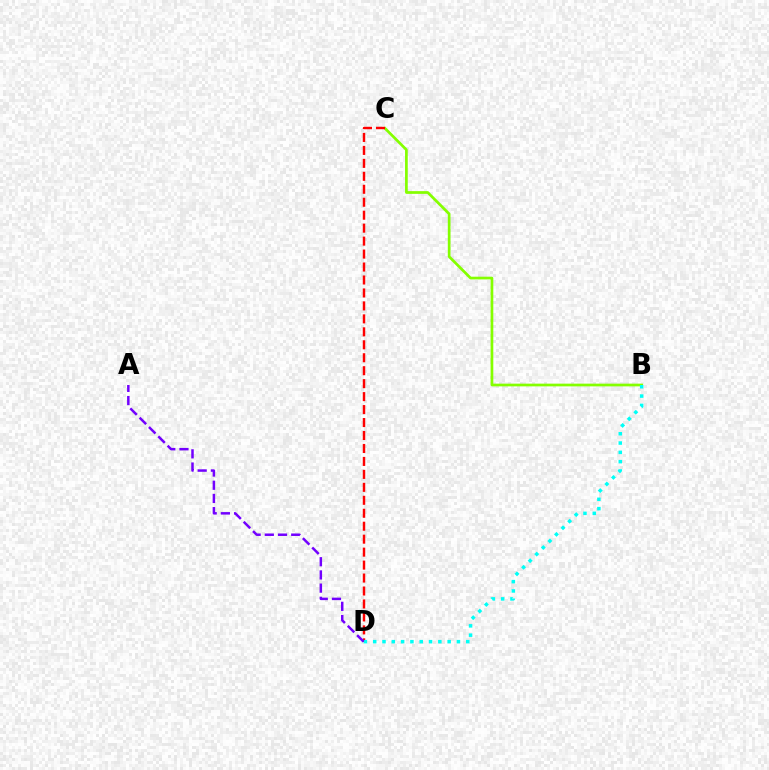{('B', 'C'): [{'color': '#84ff00', 'line_style': 'solid', 'thickness': 1.96}], ('C', 'D'): [{'color': '#ff0000', 'line_style': 'dashed', 'thickness': 1.76}], ('B', 'D'): [{'color': '#00fff6', 'line_style': 'dotted', 'thickness': 2.53}], ('A', 'D'): [{'color': '#7200ff', 'line_style': 'dashed', 'thickness': 1.79}]}